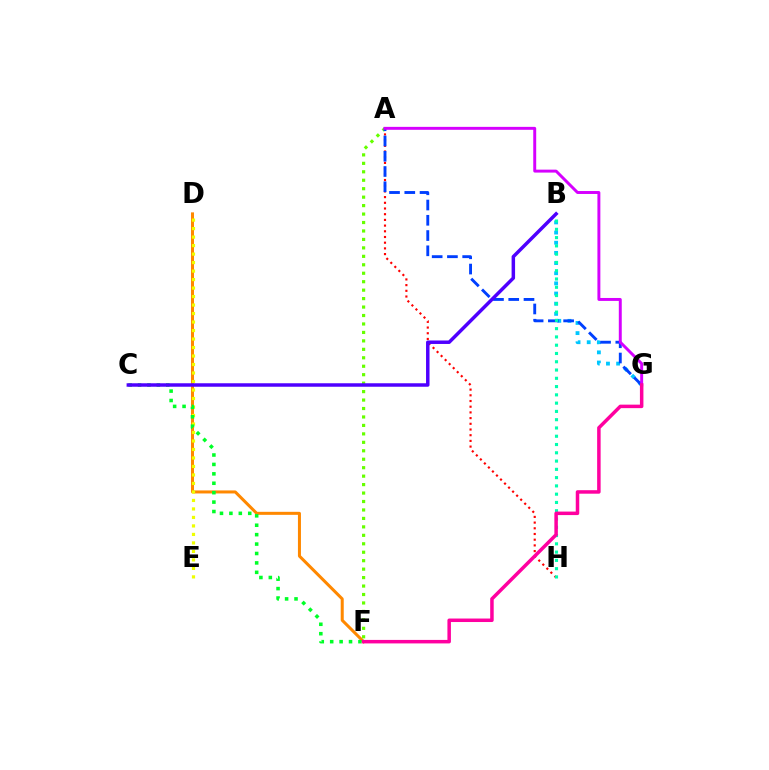{('D', 'F'): [{'color': '#ff8800', 'line_style': 'solid', 'thickness': 2.18}], ('A', 'H'): [{'color': '#ff0000', 'line_style': 'dotted', 'thickness': 1.55}], ('D', 'E'): [{'color': '#eeff00', 'line_style': 'dotted', 'thickness': 2.31}], ('A', 'F'): [{'color': '#66ff00', 'line_style': 'dotted', 'thickness': 2.3}], ('B', 'G'): [{'color': '#00c7ff', 'line_style': 'dotted', 'thickness': 2.76}], ('A', 'G'): [{'color': '#003fff', 'line_style': 'dashed', 'thickness': 2.07}, {'color': '#d600ff', 'line_style': 'solid', 'thickness': 2.12}], ('C', 'F'): [{'color': '#00ff27', 'line_style': 'dotted', 'thickness': 2.56}], ('B', 'C'): [{'color': '#4f00ff', 'line_style': 'solid', 'thickness': 2.51}], ('B', 'H'): [{'color': '#00ffaf', 'line_style': 'dotted', 'thickness': 2.25}], ('F', 'G'): [{'color': '#ff00a0', 'line_style': 'solid', 'thickness': 2.52}]}